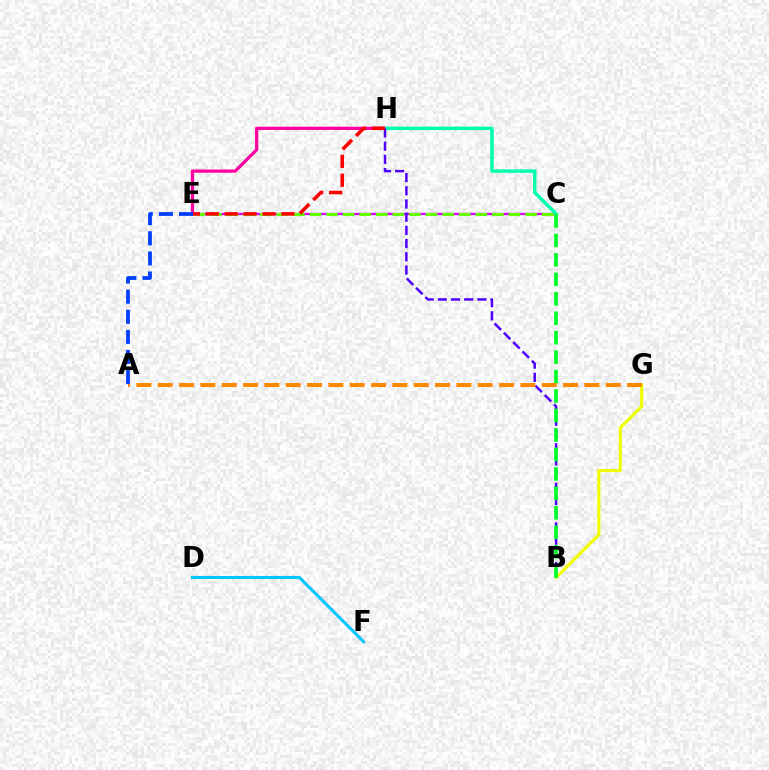{('B', 'G'): [{'color': '#eeff00', 'line_style': 'solid', 'thickness': 2.25}], ('E', 'H'): [{'color': '#ff00a0', 'line_style': 'solid', 'thickness': 2.32}, {'color': '#ff0000', 'line_style': 'dashed', 'thickness': 2.57}], ('C', 'E'): [{'color': '#d600ff', 'line_style': 'solid', 'thickness': 1.67}, {'color': '#66ff00', 'line_style': 'dashed', 'thickness': 2.25}], ('C', 'H'): [{'color': '#00ffaf', 'line_style': 'solid', 'thickness': 2.51}], ('B', 'H'): [{'color': '#4f00ff', 'line_style': 'dashed', 'thickness': 1.79}], ('B', 'C'): [{'color': '#00ff27', 'line_style': 'dashed', 'thickness': 2.64}], ('A', 'G'): [{'color': '#ff8800', 'line_style': 'dashed', 'thickness': 2.9}], ('D', 'F'): [{'color': '#00c7ff', 'line_style': 'solid', 'thickness': 2.21}], ('A', 'E'): [{'color': '#003fff', 'line_style': 'dashed', 'thickness': 2.73}]}